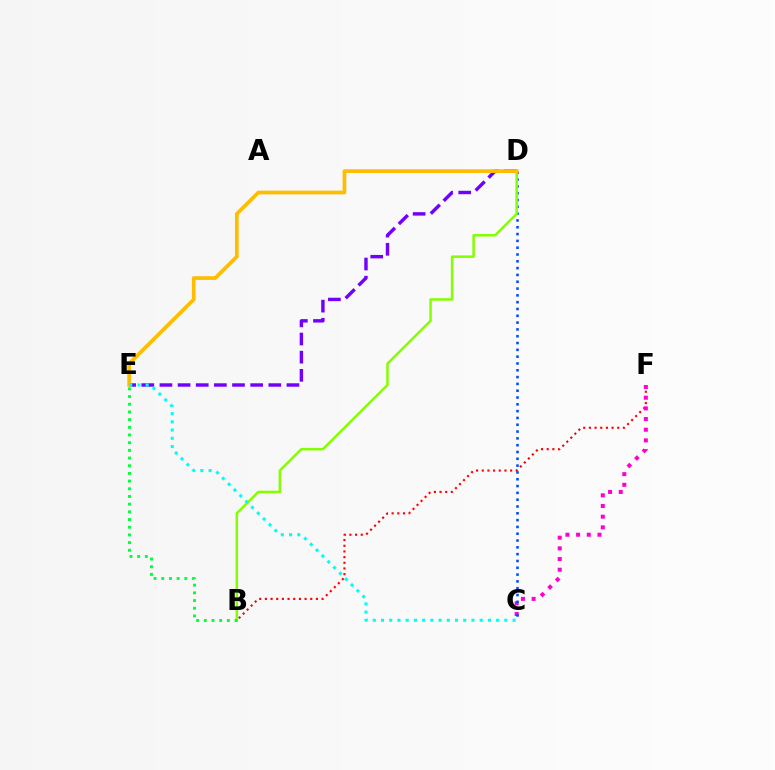{('B', 'F'): [{'color': '#ff0000', 'line_style': 'dotted', 'thickness': 1.54}], ('C', 'F'): [{'color': '#ff00cf', 'line_style': 'dotted', 'thickness': 2.9}], ('D', 'E'): [{'color': '#7200ff', 'line_style': 'dashed', 'thickness': 2.46}, {'color': '#ffbd00', 'line_style': 'solid', 'thickness': 2.68}], ('C', 'D'): [{'color': '#004bff', 'line_style': 'dotted', 'thickness': 1.85}], ('B', 'D'): [{'color': '#84ff00', 'line_style': 'solid', 'thickness': 1.81}], ('B', 'E'): [{'color': '#00ff39', 'line_style': 'dotted', 'thickness': 2.09}], ('C', 'E'): [{'color': '#00fff6', 'line_style': 'dotted', 'thickness': 2.23}]}